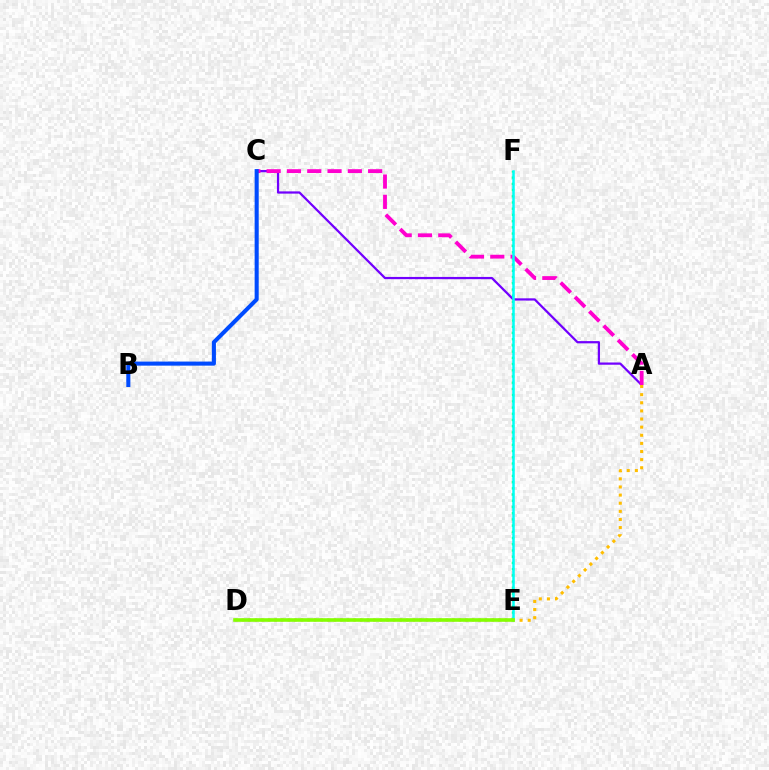{('E', 'F'): [{'color': '#00ff39', 'line_style': 'dotted', 'thickness': 1.69}, {'color': '#00fff6', 'line_style': 'solid', 'thickness': 1.81}], ('A', 'C'): [{'color': '#7200ff', 'line_style': 'solid', 'thickness': 1.61}, {'color': '#ff00cf', 'line_style': 'dashed', 'thickness': 2.76}], ('D', 'E'): [{'color': '#ff0000', 'line_style': 'dotted', 'thickness': 1.79}, {'color': '#84ff00', 'line_style': 'solid', 'thickness': 2.6}], ('B', 'C'): [{'color': '#004bff', 'line_style': 'solid', 'thickness': 2.93}], ('A', 'E'): [{'color': '#ffbd00', 'line_style': 'dotted', 'thickness': 2.21}]}